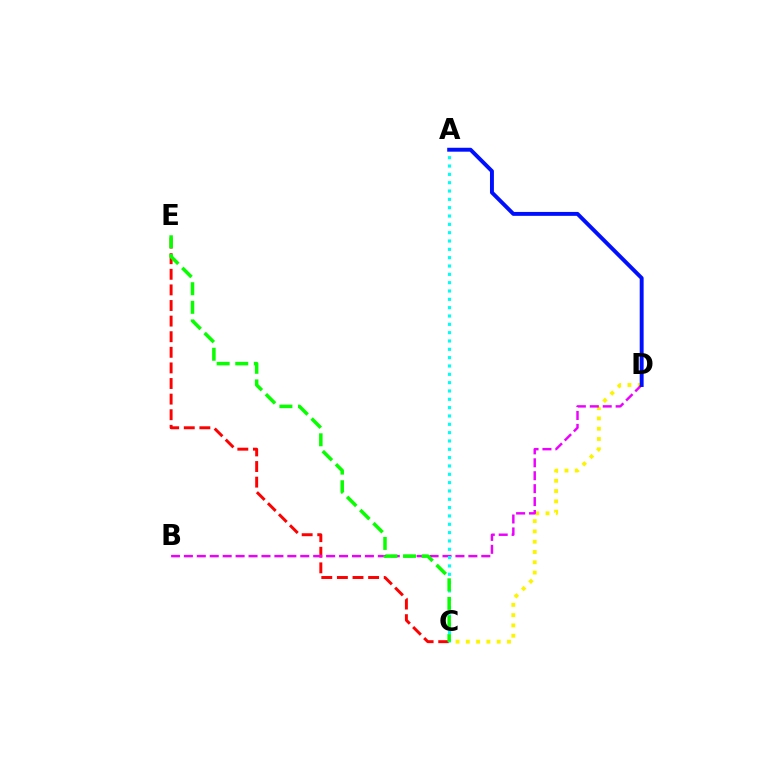{('C', 'E'): [{'color': '#ff0000', 'line_style': 'dashed', 'thickness': 2.12}, {'color': '#08ff00', 'line_style': 'dashed', 'thickness': 2.53}], ('C', 'D'): [{'color': '#fcf500', 'line_style': 'dotted', 'thickness': 2.8}], ('B', 'D'): [{'color': '#ee00ff', 'line_style': 'dashed', 'thickness': 1.76}], ('A', 'C'): [{'color': '#00fff6', 'line_style': 'dotted', 'thickness': 2.26}], ('A', 'D'): [{'color': '#0010ff', 'line_style': 'solid', 'thickness': 2.82}]}